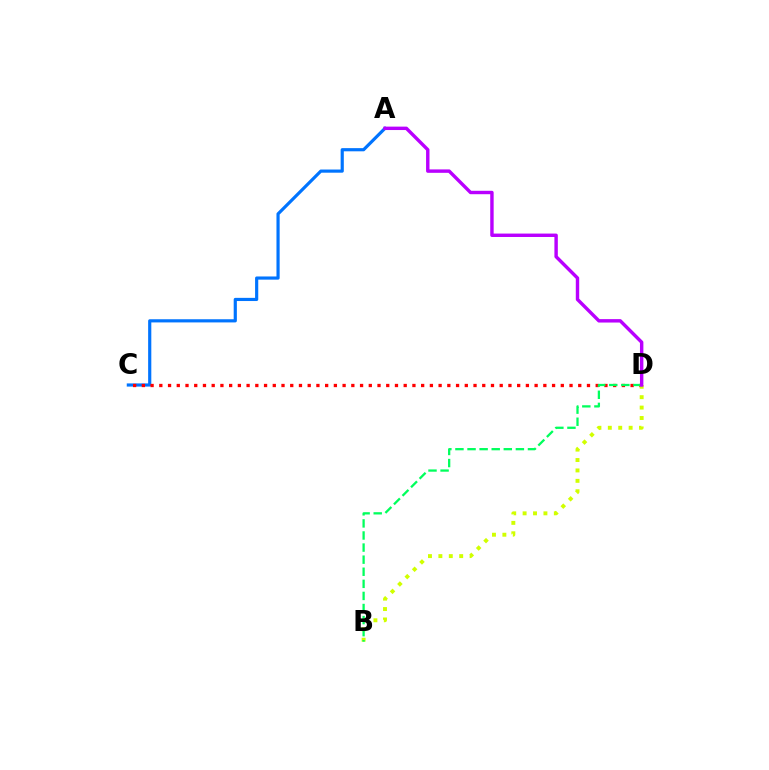{('A', 'C'): [{'color': '#0074ff', 'line_style': 'solid', 'thickness': 2.28}], ('C', 'D'): [{'color': '#ff0000', 'line_style': 'dotted', 'thickness': 2.37}], ('B', 'D'): [{'color': '#d1ff00', 'line_style': 'dotted', 'thickness': 2.83}, {'color': '#00ff5c', 'line_style': 'dashed', 'thickness': 1.64}], ('A', 'D'): [{'color': '#b900ff', 'line_style': 'solid', 'thickness': 2.46}]}